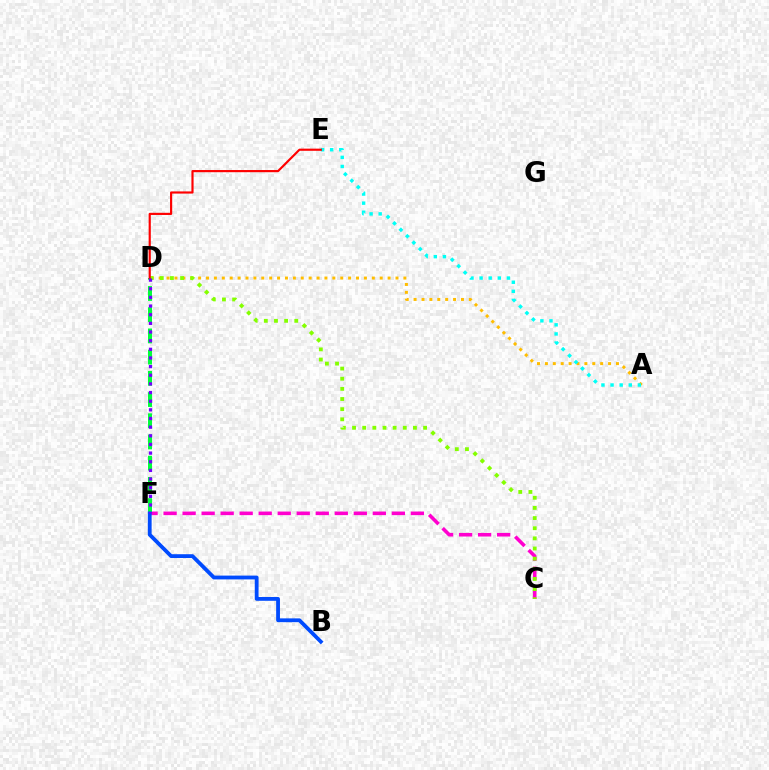{('A', 'D'): [{'color': '#ffbd00', 'line_style': 'dotted', 'thickness': 2.15}], ('C', 'F'): [{'color': '#ff00cf', 'line_style': 'dashed', 'thickness': 2.58}], ('A', 'E'): [{'color': '#00fff6', 'line_style': 'dotted', 'thickness': 2.47}], ('D', 'F'): [{'color': '#00ff39', 'line_style': 'dashed', 'thickness': 2.88}, {'color': '#7200ff', 'line_style': 'dotted', 'thickness': 2.35}], ('B', 'F'): [{'color': '#004bff', 'line_style': 'solid', 'thickness': 2.74}], ('C', 'D'): [{'color': '#84ff00', 'line_style': 'dotted', 'thickness': 2.76}], ('D', 'E'): [{'color': '#ff0000', 'line_style': 'solid', 'thickness': 1.56}]}